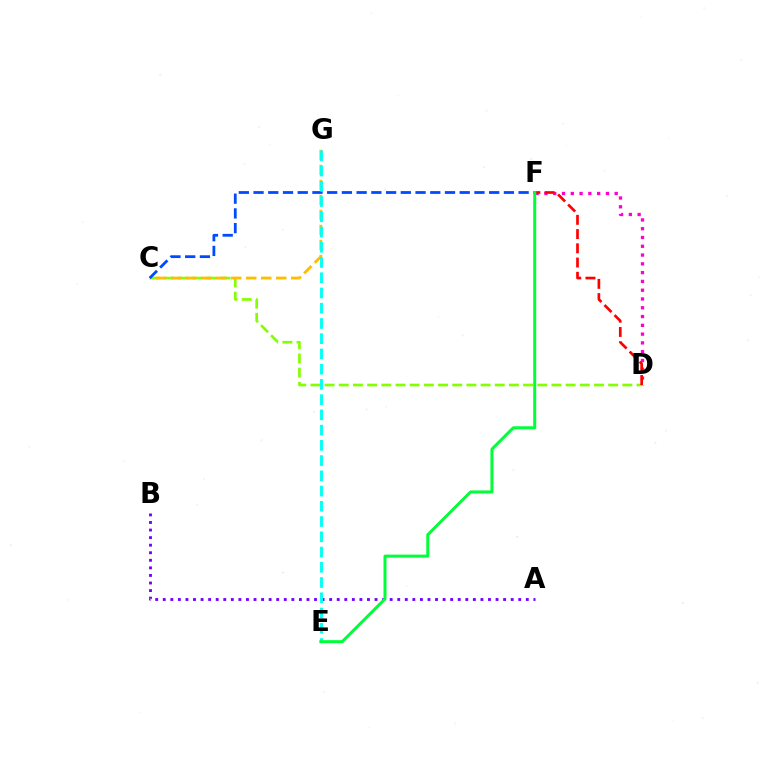{('A', 'B'): [{'color': '#7200ff', 'line_style': 'dotted', 'thickness': 2.05}], ('C', 'D'): [{'color': '#84ff00', 'line_style': 'dashed', 'thickness': 1.93}], ('C', 'G'): [{'color': '#ffbd00', 'line_style': 'dashed', 'thickness': 2.04}], ('D', 'F'): [{'color': '#ff00cf', 'line_style': 'dotted', 'thickness': 2.39}, {'color': '#ff0000', 'line_style': 'dashed', 'thickness': 1.93}], ('C', 'F'): [{'color': '#004bff', 'line_style': 'dashed', 'thickness': 2.0}], ('E', 'G'): [{'color': '#00fff6', 'line_style': 'dashed', 'thickness': 2.07}], ('E', 'F'): [{'color': '#00ff39', 'line_style': 'solid', 'thickness': 2.17}]}